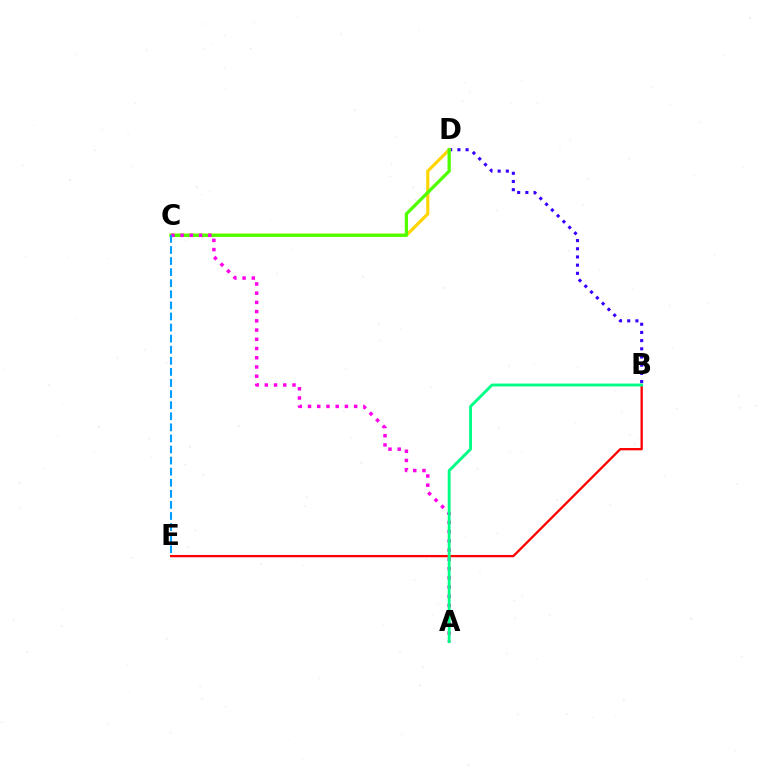{('B', 'D'): [{'color': '#3700ff', 'line_style': 'dotted', 'thickness': 2.22}], ('C', 'D'): [{'color': '#ffd500', 'line_style': 'solid', 'thickness': 2.27}, {'color': '#4fff00', 'line_style': 'solid', 'thickness': 2.35}], ('A', 'C'): [{'color': '#ff00ed', 'line_style': 'dotted', 'thickness': 2.51}], ('B', 'E'): [{'color': '#ff0000', 'line_style': 'solid', 'thickness': 1.66}], ('A', 'B'): [{'color': '#00ff86', 'line_style': 'solid', 'thickness': 2.07}], ('C', 'E'): [{'color': '#009eff', 'line_style': 'dashed', 'thickness': 1.51}]}